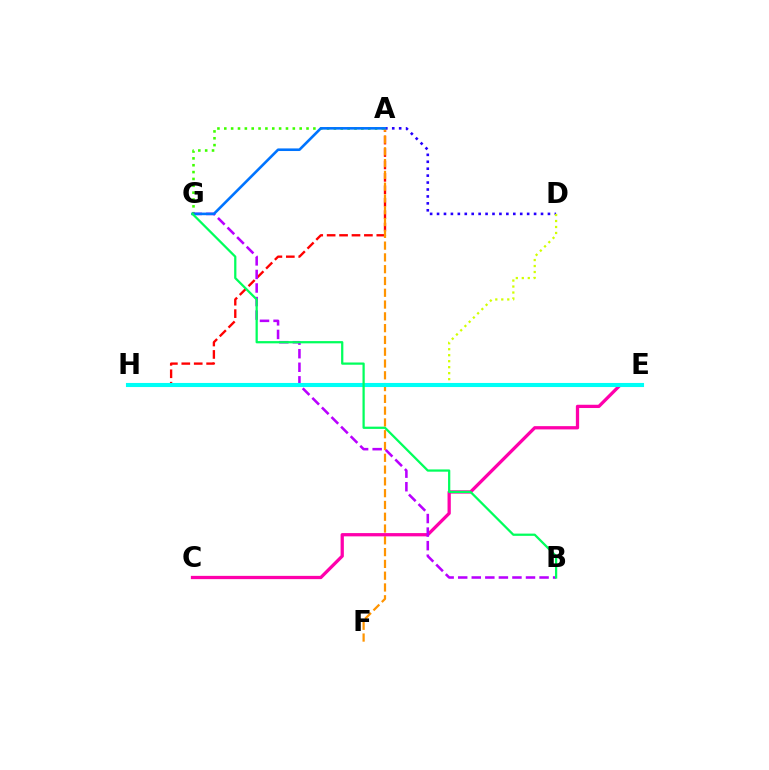{('A', 'H'): [{'color': '#ff0000', 'line_style': 'dashed', 'thickness': 1.69}], ('A', 'G'): [{'color': '#3dff00', 'line_style': 'dotted', 'thickness': 1.86}, {'color': '#0074ff', 'line_style': 'solid', 'thickness': 1.88}], ('A', 'D'): [{'color': '#2500ff', 'line_style': 'dotted', 'thickness': 1.88}], ('A', 'F'): [{'color': '#ff9400', 'line_style': 'dashed', 'thickness': 1.6}], ('C', 'E'): [{'color': '#ff00ac', 'line_style': 'solid', 'thickness': 2.35}], ('B', 'G'): [{'color': '#b900ff', 'line_style': 'dashed', 'thickness': 1.84}, {'color': '#00ff5c', 'line_style': 'solid', 'thickness': 1.62}], ('D', 'H'): [{'color': '#d1ff00', 'line_style': 'dotted', 'thickness': 1.63}], ('E', 'H'): [{'color': '#00fff6', 'line_style': 'solid', 'thickness': 2.94}]}